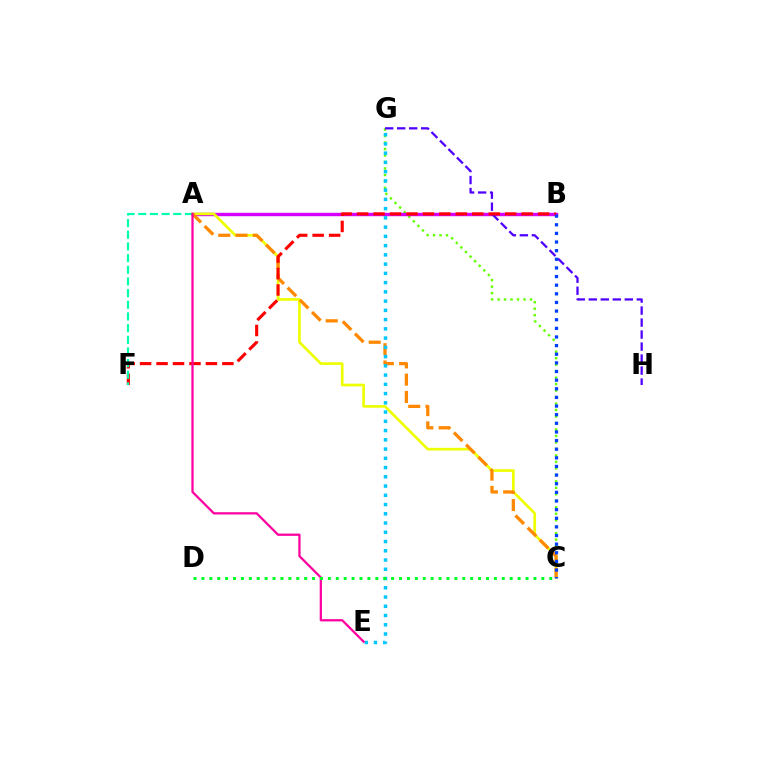{('C', 'G'): [{'color': '#66ff00', 'line_style': 'dotted', 'thickness': 1.76}], ('A', 'B'): [{'color': '#d600ff', 'line_style': 'solid', 'thickness': 2.45}], ('A', 'C'): [{'color': '#eeff00', 'line_style': 'solid', 'thickness': 1.93}, {'color': '#ff8800', 'line_style': 'dashed', 'thickness': 2.35}], ('G', 'H'): [{'color': '#4f00ff', 'line_style': 'dashed', 'thickness': 1.63}], ('E', 'G'): [{'color': '#00c7ff', 'line_style': 'dotted', 'thickness': 2.51}], ('B', 'F'): [{'color': '#ff0000', 'line_style': 'dashed', 'thickness': 2.24}], ('A', 'F'): [{'color': '#00ffaf', 'line_style': 'dashed', 'thickness': 1.59}], ('A', 'E'): [{'color': '#ff00a0', 'line_style': 'solid', 'thickness': 1.63}], ('C', 'D'): [{'color': '#00ff27', 'line_style': 'dotted', 'thickness': 2.15}], ('B', 'C'): [{'color': '#003fff', 'line_style': 'dotted', 'thickness': 2.35}]}